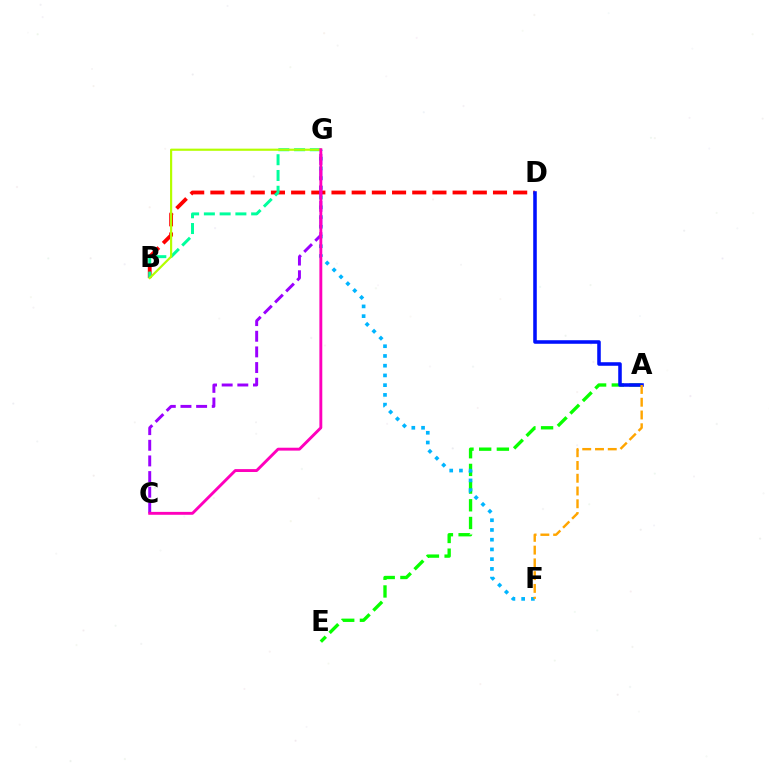{('A', 'E'): [{'color': '#08ff00', 'line_style': 'dashed', 'thickness': 2.4}], ('B', 'D'): [{'color': '#ff0000', 'line_style': 'dashed', 'thickness': 2.74}], ('F', 'G'): [{'color': '#00b5ff', 'line_style': 'dotted', 'thickness': 2.64}], ('C', 'G'): [{'color': '#9b00ff', 'line_style': 'dashed', 'thickness': 2.13}, {'color': '#ff00bd', 'line_style': 'solid', 'thickness': 2.09}], ('B', 'G'): [{'color': '#00ff9d', 'line_style': 'dashed', 'thickness': 2.14}, {'color': '#b3ff00', 'line_style': 'solid', 'thickness': 1.57}], ('A', 'D'): [{'color': '#0010ff', 'line_style': 'solid', 'thickness': 2.56}], ('A', 'F'): [{'color': '#ffa500', 'line_style': 'dashed', 'thickness': 1.73}]}